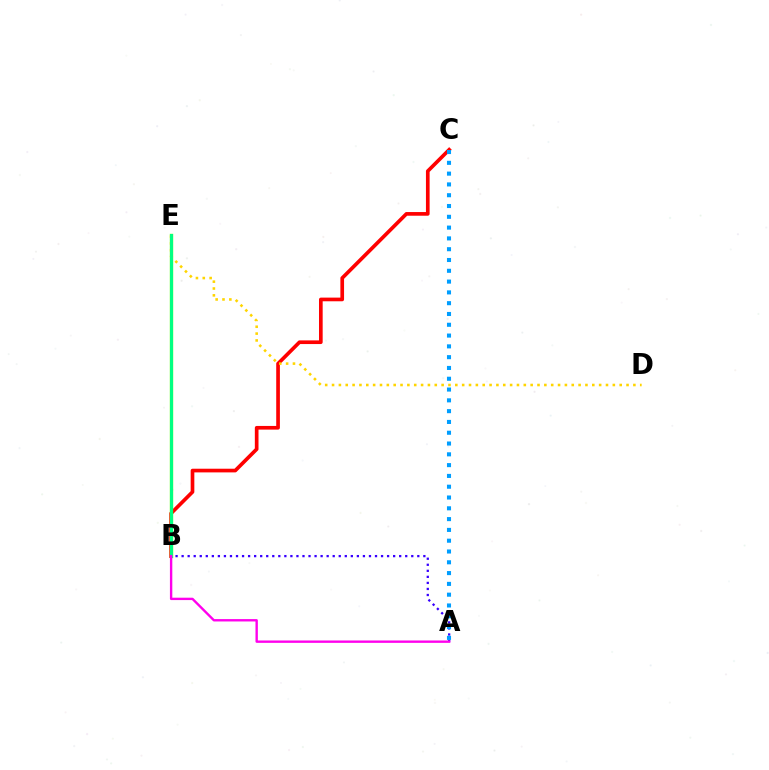{('A', 'B'): [{'color': '#3700ff', 'line_style': 'dotted', 'thickness': 1.64}, {'color': '#ff00ed', 'line_style': 'solid', 'thickness': 1.71}], ('B', 'C'): [{'color': '#ff0000', 'line_style': 'solid', 'thickness': 2.64}], ('A', 'C'): [{'color': '#009eff', 'line_style': 'dotted', 'thickness': 2.93}], ('B', 'E'): [{'color': '#4fff00', 'line_style': 'solid', 'thickness': 2.42}, {'color': '#00ff86', 'line_style': 'solid', 'thickness': 2.11}], ('D', 'E'): [{'color': '#ffd500', 'line_style': 'dotted', 'thickness': 1.86}]}